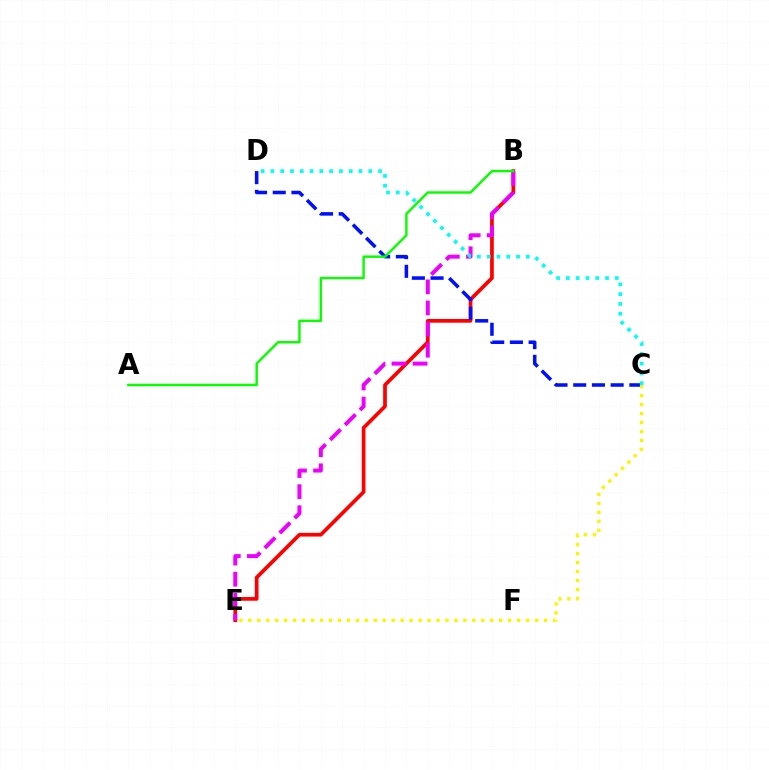{('B', 'E'): [{'color': '#ff0000', 'line_style': 'solid', 'thickness': 2.66}, {'color': '#ee00ff', 'line_style': 'dashed', 'thickness': 2.87}], ('C', 'D'): [{'color': '#0010ff', 'line_style': 'dashed', 'thickness': 2.54}, {'color': '#00fff6', 'line_style': 'dotted', 'thickness': 2.66}], ('C', 'E'): [{'color': '#fcf500', 'line_style': 'dotted', 'thickness': 2.43}], ('A', 'B'): [{'color': '#08ff00', 'line_style': 'solid', 'thickness': 1.75}]}